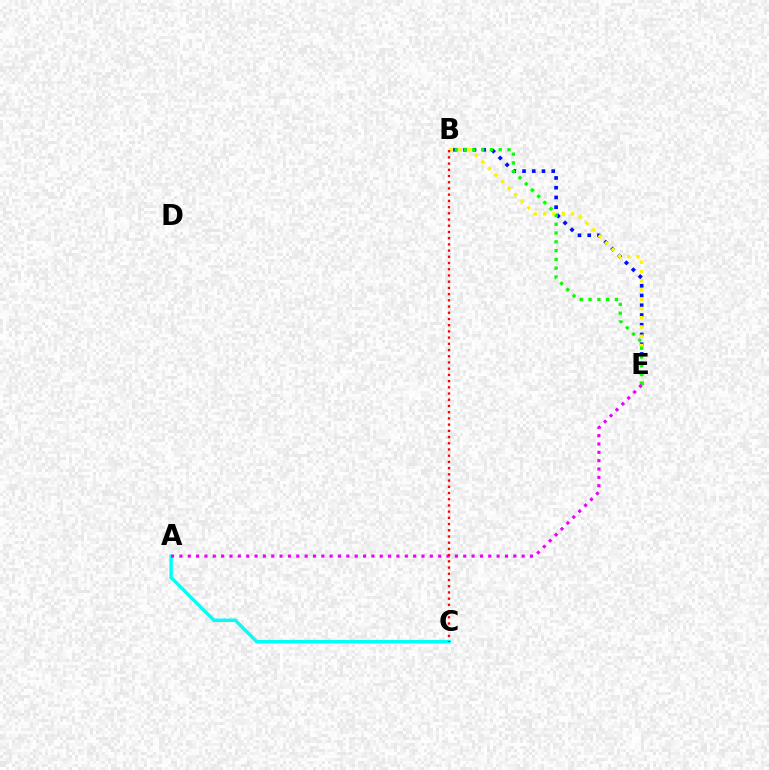{('A', 'C'): [{'color': '#00fff6', 'line_style': 'solid', 'thickness': 2.46}], ('B', 'E'): [{'color': '#0010ff', 'line_style': 'dotted', 'thickness': 2.65}, {'color': '#fcf500', 'line_style': 'dotted', 'thickness': 2.51}, {'color': '#08ff00', 'line_style': 'dotted', 'thickness': 2.39}], ('A', 'E'): [{'color': '#ee00ff', 'line_style': 'dotted', 'thickness': 2.27}], ('B', 'C'): [{'color': '#ff0000', 'line_style': 'dotted', 'thickness': 1.69}]}